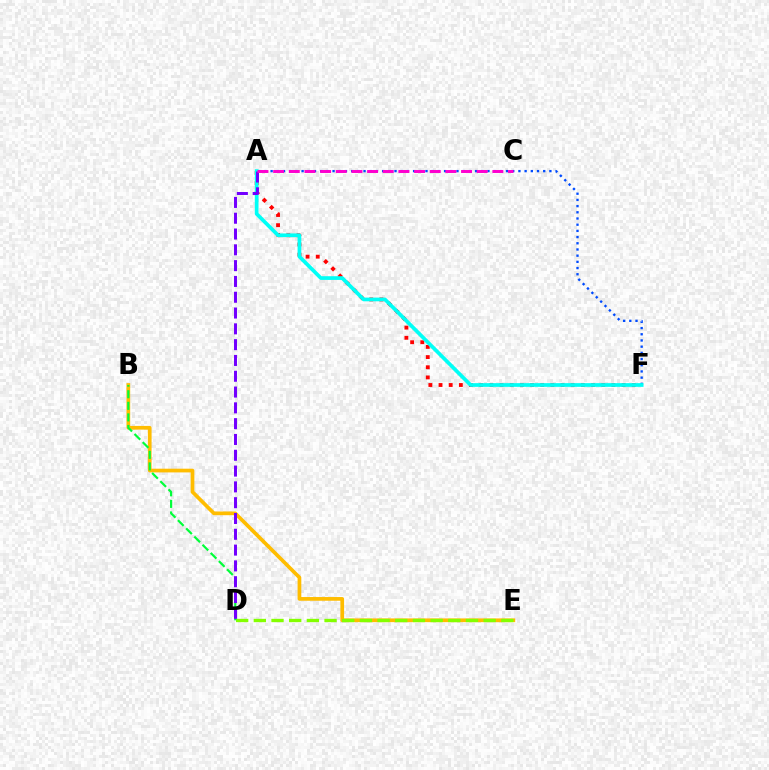{('B', 'E'): [{'color': '#ffbd00', 'line_style': 'solid', 'thickness': 2.67}], ('A', 'F'): [{'color': '#ff0000', 'line_style': 'dotted', 'thickness': 2.76}, {'color': '#004bff', 'line_style': 'dotted', 'thickness': 1.68}, {'color': '#00fff6', 'line_style': 'solid', 'thickness': 2.67}], ('D', 'E'): [{'color': '#84ff00', 'line_style': 'dashed', 'thickness': 2.4}], ('B', 'D'): [{'color': '#00ff39', 'line_style': 'dashed', 'thickness': 1.57}], ('A', 'D'): [{'color': '#7200ff', 'line_style': 'dashed', 'thickness': 2.15}], ('A', 'C'): [{'color': '#ff00cf', 'line_style': 'dashed', 'thickness': 2.13}]}